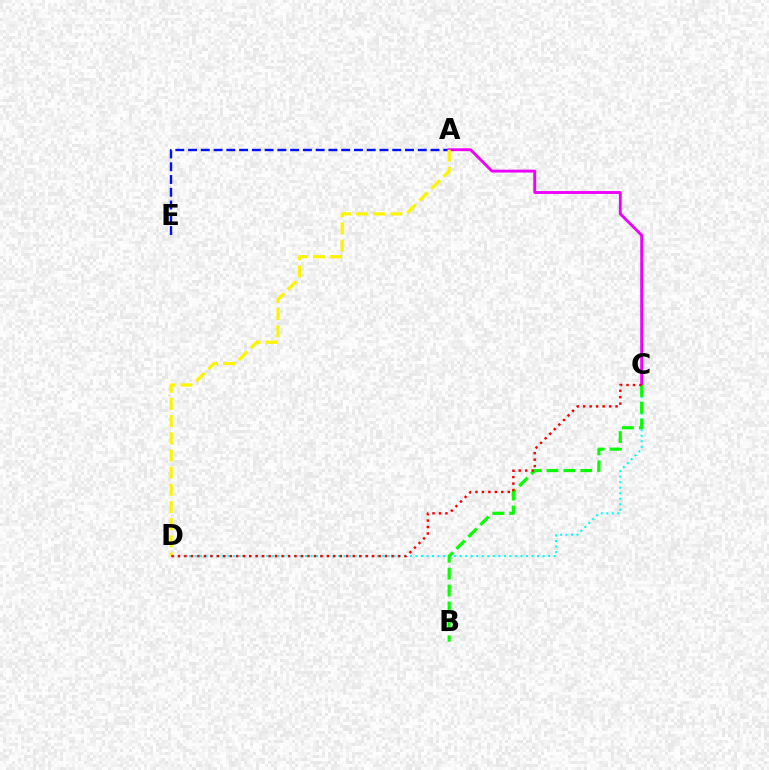{('A', 'E'): [{'color': '#0010ff', 'line_style': 'dashed', 'thickness': 1.73}], ('C', 'D'): [{'color': '#00fff6', 'line_style': 'dotted', 'thickness': 1.5}, {'color': '#ff0000', 'line_style': 'dotted', 'thickness': 1.76}], ('A', 'C'): [{'color': '#ee00ff', 'line_style': 'solid', 'thickness': 2.07}], ('A', 'D'): [{'color': '#fcf500', 'line_style': 'dashed', 'thickness': 2.33}], ('B', 'C'): [{'color': '#08ff00', 'line_style': 'dashed', 'thickness': 2.29}]}